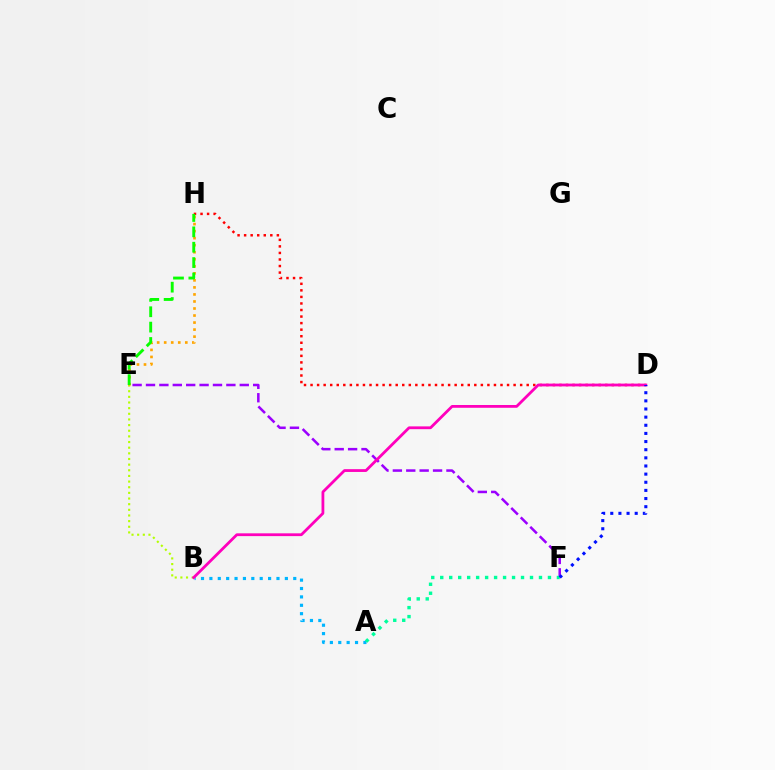{('D', 'H'): [{'color': '#ff0000', 'line_style': 'dotted', 'thickness': 1.78}], ('B', 'E'): [{'color': '#b3ff00', 'line_style': 'dotted', 'thickness': 1.53}], ('A', 'B'): [{'color': '#00b5ff', 'line_style': 'dotted', 'thickness': 2.28}], ('E', 'H'): [{'color': '#ffa500', 'line_style': 'dotted', 'thickness': 1.91}, {'color': '#08ff00', 'line_style': 'dashed', 'thickness': 2.09}], ('E', 'F'): [{'color': '#9b00ff', 'line_style': 'dashed', 'thickness': 1.82}], ('B', 'D'): [{'color': '#ff00bd', 'line_style': 'solid', 'thickness': 2.01}], ('A', 'F'): [{'color': '#00ff9d', 'line_style': 'dotted', 'thickness': 2.44}], ('D', 'F'): [{'color': '#0010ff', 'line_style': 'dotted', 'thickness': 2.21}]}